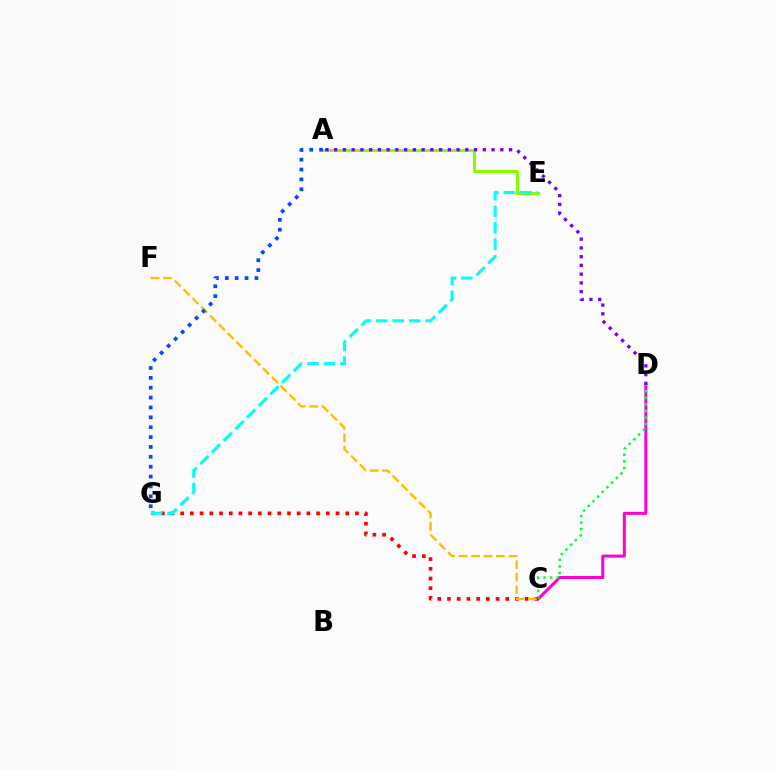{('C', 'D'): [{'color': '#ff00cf', 'line_style': 'solid', 'thickness': 2.16}, {'color': '#00ff39', 'line_style': 'dotted', 'thickness': 1.79}], ('A', 'E'): [{'color': '#84ff00', 'line_style': 'solid', 'thickness': 2.18}], ('A', 'D'): [{'color': '#7200ff', 'line_style': 'dotted', 'thickness': 2.38}], ('C', 'G'): [{'color': '#ff0000', 'line_style': 'dotted', 'thickness': 2.64}], ('E', 'G'): [{'color': '#00fff6', 'line_style': 'dashed', 'thickness': 2.24}], ('C', 'F'): [{'color': '#ffbd00', 'line_style': 'dashed', 'thickness': 1.69}], ('A', 'G'): [{'color': '#004bff', 'line_style': 'dotted', 'thickness': 2.68}]}